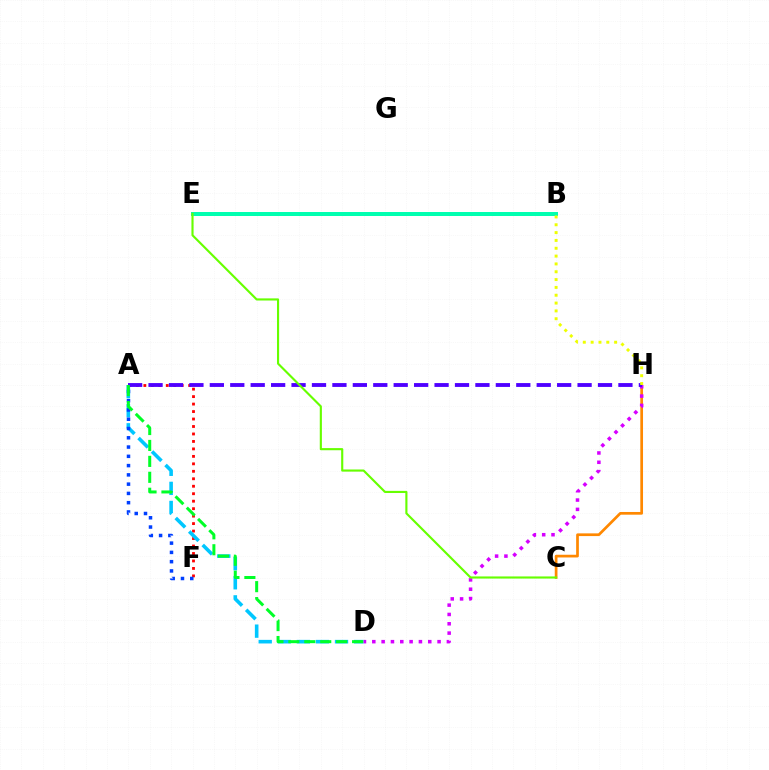{('B', 'E'): [{'color': '#ff00a0', 'line_style': 'dotted', 'thickness': 2.03}, {'color': '#00ffaf', 'line_style': 'solid', 'thickness': 2.87}], ('C', 'H'): [{'color': '#ff8800', 'line_style': 'solid', 'thickness': 1.95}], ('A', 'F'): [{'color': '#ff0000', 'line_style': 'dotted', 'thickness': 2.03}, {'color': '#003fff', 'line_style': 'dotted', 'thickness': 2.52}], ('A', 'D'): [{'color': '#00c7ff', 'line_style': 'dashed', 'thickness': 2.59}, {'color': '#00ff27', 'line_style': 'dashed', 'thickness': 2.16}], ('D', 'H'): [{'color': '#d600ff', 'line_style': 'dotted', 'thickness': 2.53}], ('A', 'H'): [{'color': '#4f00ff', 'line_style': 'dashed', 'thickness': 2.78}], ('C', 'E'): [{'color': '#66ff00', 'line_style': 'solid', 'thickness': 1.54}], ('B', 'H'): [{'color': '#eeff00', 'line_style': 'dotted', 'thickness': 2.13}]}